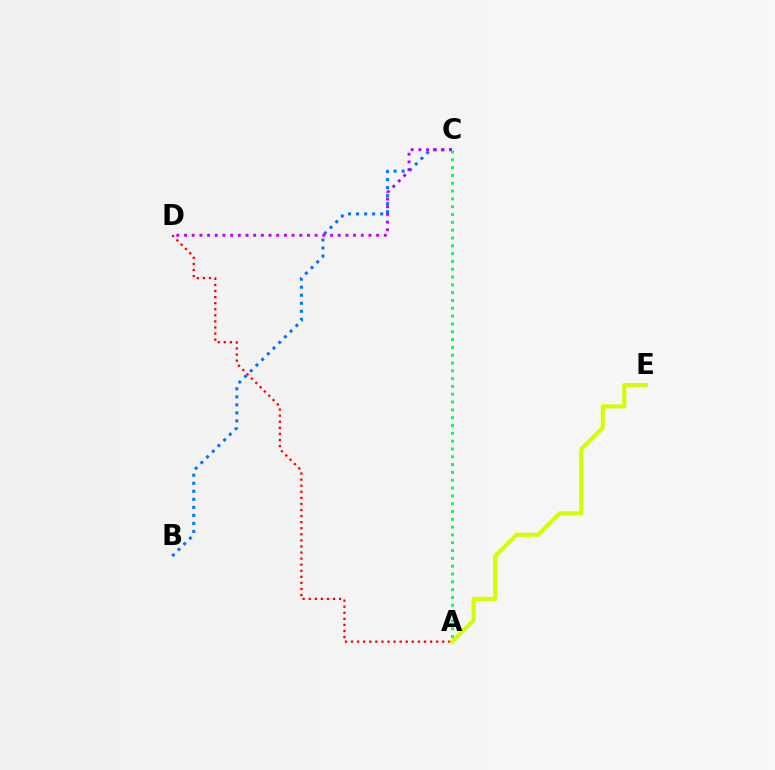{('B', 'C'): [{'color': '#0074ff', 'line_style': 'dotted', 'thickness': 2.18}], ('C', 'D'): [{'color': '#b900ff', 'line_style': 'dotted', 'thickness': 2.09}], ('A', 'D'): [{'color': '#ff0000', 'line_style': 'dotted', 'thickness': 1.65}], ('A', 'E'): [{'color': '#d1ff00', 'line_style': 'solid', 'thickness': 2.94}], ('A', 'C'): [{'color': '#00ff5c', 'line_style': 'dotted', 'thickness': 2.12}]}